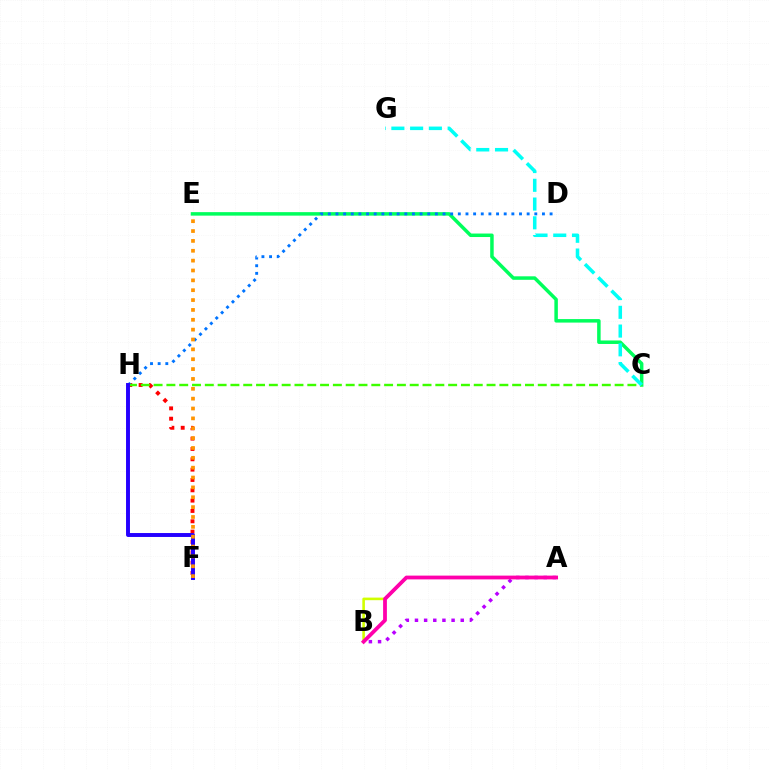{('F', 'H'): [{'color': '#ff0000', 'line_style': 'dotted', 'thickness': 2.81}, {'color': '#2500ff', 'line_style': 'solid', 'thickness': 2.83}], ('A', 'B'): [{'color': '#d1ff00', 'line_style': 'solid', 'thickness': 1.87}, {'color': '#b900ff', 'line_style': 'dotted', 'thickness': 2.49}, {'color': '#ff00ac', 'line_style': 'solid', 'thickness': 2.72}], ('C', 'E'): [{'color': '#00ff5c', 'line_style': 'solid', 'thickness': 2.52}], ('D', 'H'): [{'color': '#0074ff', 'line_style': 'dotted', 'thickness': 2.08}], ('C', 'H'): [{'color': '#3dff00', 'line_style': 'dashed', 'thickness': 1.74}], ('C', 'G'): [{'color': '#00fff6', 'line_style': 'dashed', 'thickness': 2.55}], ('E', 'F'): [{'color': '#ff9400', 'line_style': 'dotted', 'thickness': 2.68}]}